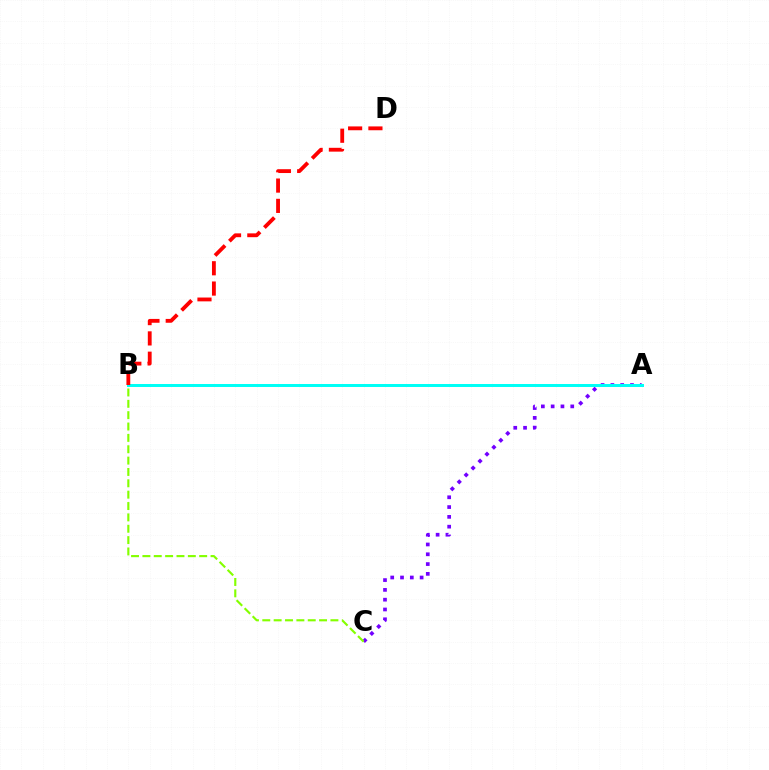{('A', 'C'): [{'color': '#7200ff', 'line_style': 'dotted', 'thickness': 2.66}], ('B', 'C'): [{'color': '#84ff00', 'line_style': 'dashed', 'thickness': 1.54}], ('A', 'B'): [{'color': '#00fff6', 'line_style': 'solid', 'thickness': 2.15}], ('B', 'D'): [{'color': '#ff0000', 'line_style': 'dashed', 'thickness': 2.76}]}